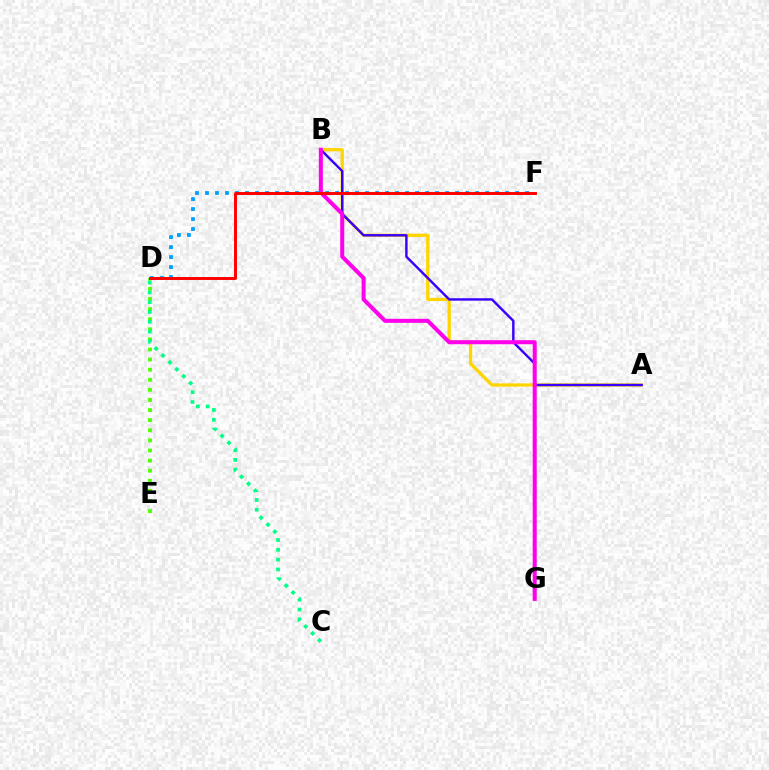{('A', 'B'): [{'color': '#ffd500', 'line_style': 'solid', 'thickness': 2.36}, {'color': '#3700ff', 'line_style': 'solid', 'thickness': 1.75}], ('D', 'E'): [{'color': '#4fff00', 'line_style': 'dotted', 'thickness': 2.74}], ('C', 'D'): [{'color': '#00ff86', 'line_style': 'dotted', 'thickness': 2.66}], ('B', 'G'): [{'color': '#ff00ed', 'line_style': 'solid', 'thickness': 2.9}], ('D', 'F'): [{'color': '#009eff', 'line_style': 'dotted', 'thickness': 2.72}, {'color': '#ff0000', 'line_style': 'solid', 'thickness': 2.12}]}